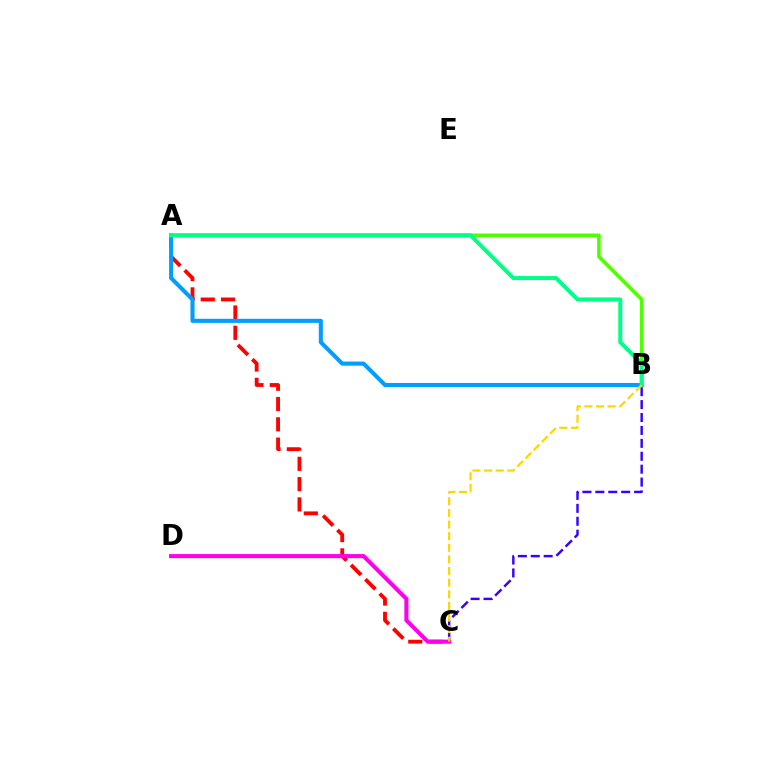{('A', 'C'): [{'color': '#ff0000', 'line_style': 'dashed', 'thickness': 2.76}], ('A', 'B'): [{'color': '#009eff', 'line_style': 'solid', 'thickness': 2.94}, {'color': '#4fff00', 'line_style': 'solid', 'thickness': 2.55}, {'color': '#00ff86', 'line_style': 'solid', 'thickness': 2.87}], ('B', 'C'): [{'color': '#3700ff', 'line_style': 'dashed', 'thickness': 1.75}, {'color': '#ffd500', 'line_style': 'dashed', 'thickness': 1.58}], ('C', 'D'): [{'color': '#ff00ed', 'line_style': 'solid', 'thickness': 2.93}]}